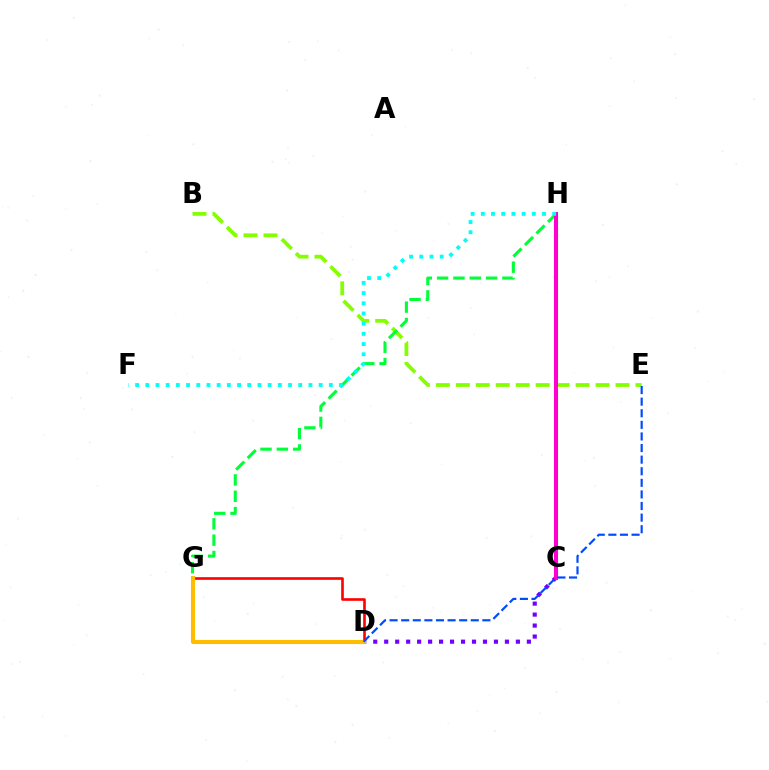{('D', 'G'): [{'color': '#ff0000', 'line_style': 'solid', 'thickness': 1.89}, {'color': '#ffbd00', 'line_style': 'solid', 'thickness': 2.95}], ('B', 'E'): [{'color': '#84ff00', 'line_style': 'dashed', 'thickness': 2.71}], ('G', 'H'): [{'color': '#00ff39', 'line_style': 'dashed', 'thickness': 2.22}], ('C', 'D'): [{'color': '#7200ff', 'line_style': 'dotted', 'thickness': 2.98}], ('C', 'H'): [{'color': '#ff00cf', 'line_style': 'solid', 'thickness': 2.93}], ('D', 'E'): [{'color': '#004bff', 'line_style': 'dashed', 'thickness': 1.58}], ('F', 'H'): [{'color': '#00fff6', 'line_style': 'dotted', 'thickness': 2.77}]}